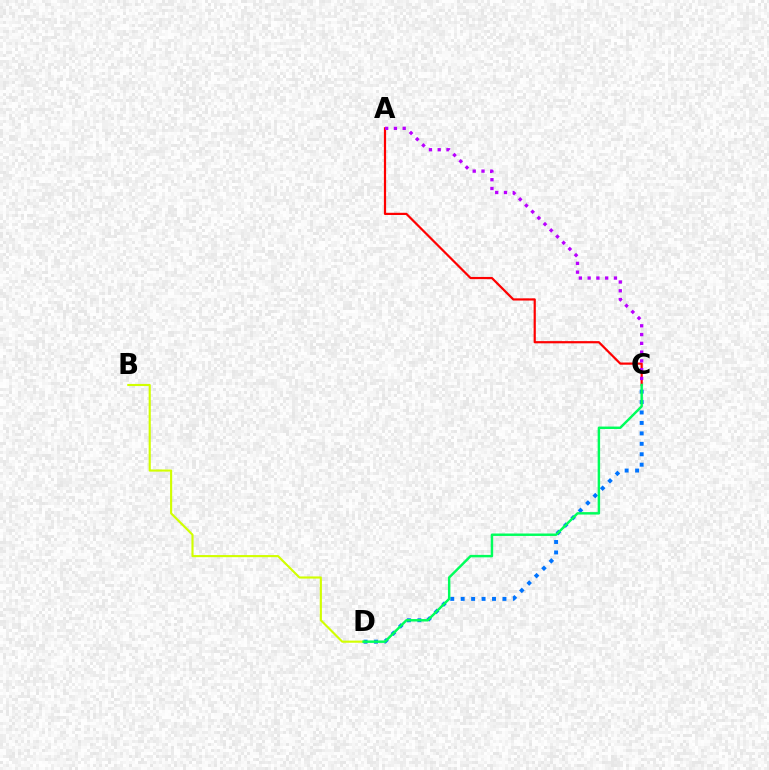{('C', 'D'): [{'color': '#0074ff', 'line_style': 'dotted', 'thickness': 2.84}, {'color': '#00ff5c', 'line_style': 'solid', 'thickness': 1.76}], ('B', 'D'): [{'color': '#d1ff00', 'line_style': 'solid', 'thickness': 1.54}], ('A', 'C'): [{'color': '#ff0000', 'line_style': 'solid', 'thickness': 1.59}, {'color': '#b900ff', 'line_style': 'dotted', 'thickness': 2.38}]}